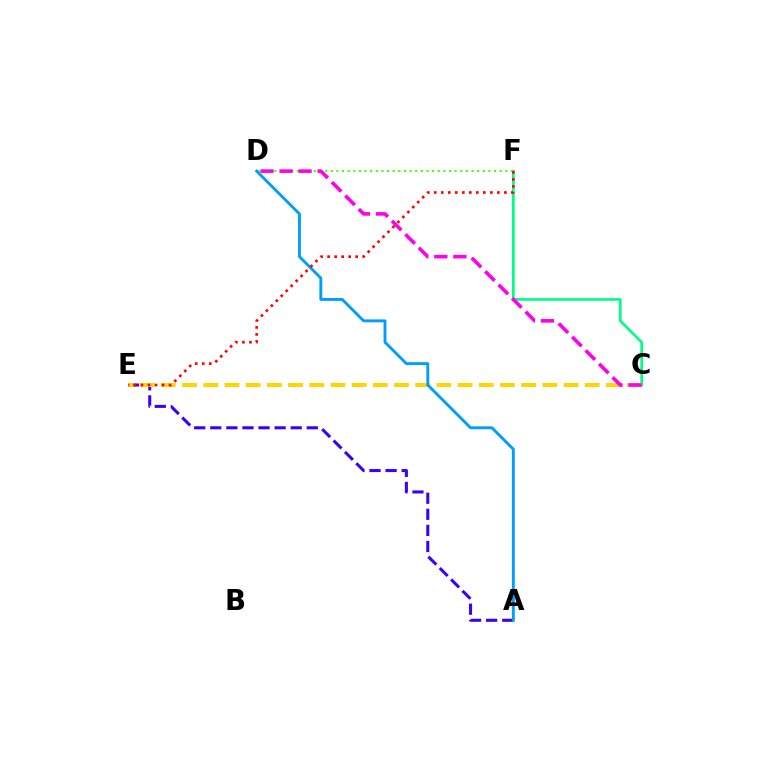{('C', 'F'): [{'color': '#00ff86', 'line_style': 'solid', 'thickness': 1.94}], ('D', 'F'): [{'color': '#4fff00', 'line_style': 'dotted', 'thickness': 1.53}], ('A', 'E'): [{'color': '#3700ff', 'line_style': 'dashed', 'thickness': 2.19}], ('C', 'E'): [{'color': '#ffd500', 'line_style': 'dashed', 'thickness': 2.88}], ('A', 'D'): [{'color': '#009eff', 'line_style': 'solid', 'thickness': 2.08}], ('C', 'D'): [{'color': '#ff00ed', 'line_style': 'dashed', 'thickness': 2.58}], ('E', 'F'): [{'color': '#ff0000', 'line_style': 'dotted', 'thickness': 1.9}]}